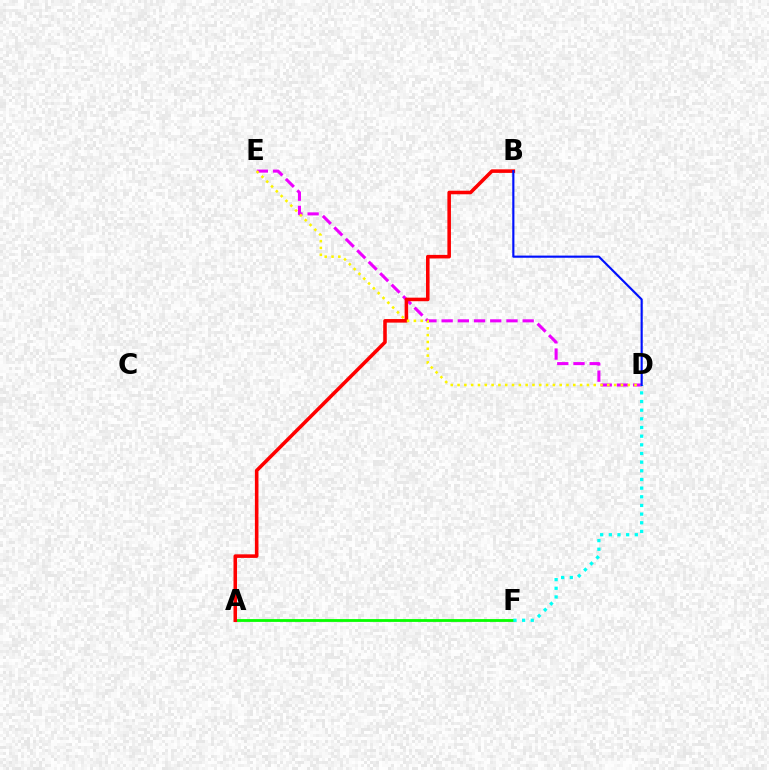{('D', 'E'): [{'color': '#ee00ff', 'line_style': 'dashed', 'thickness': 2.2}, {'color': '#fcf500', 'line_style': 'dotted', 'thickness': 1.85}], ('A', 'F'): [{'color': '#08ff00', 'line_style': 'solid', 'thickness': 2.02}], ('A', 'B'): [{'color': '#ff0000', 'line_style': 'solid', 'thickness': 2.56}], ('D', 'F'): [{'color': '#00fff6', 'line_style': 'dotted', 'thickness': 2.35}], ('B', 'D'): [{'color': '#0010ff', 'line_style': 'solid', 'thickness': 1.55}]}